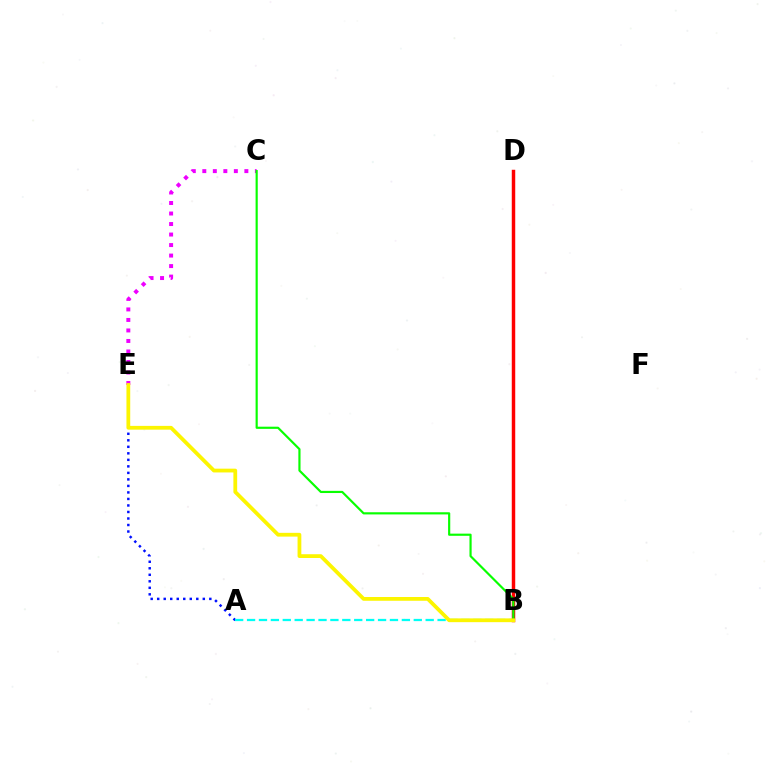{('A', 'E'): [{'color': '#0010ff', 'line_style': 'dotted', 'thickness': 1.77}], ('C', 'E'): [{'color': '#ee00ff', 'line_style': 'dotted', 'thickness': 2.86}], ('A', 'B'): [{'color': '#00fff6', 'line_style': 'dashed', 'thickness': 1.62}], ('B', 'D'): [{'color': '#ff0000', 'line_style': 'solid', 'thickness': 2.49}], ('B', 'C'): [{'color': '#08ff00', 'line_style': 'solid', 'thickness': 1.56}], ('B', 'E'): [{'color': '#fcf500', 'line_style': 'solid', 'thickness': 2.72}]}